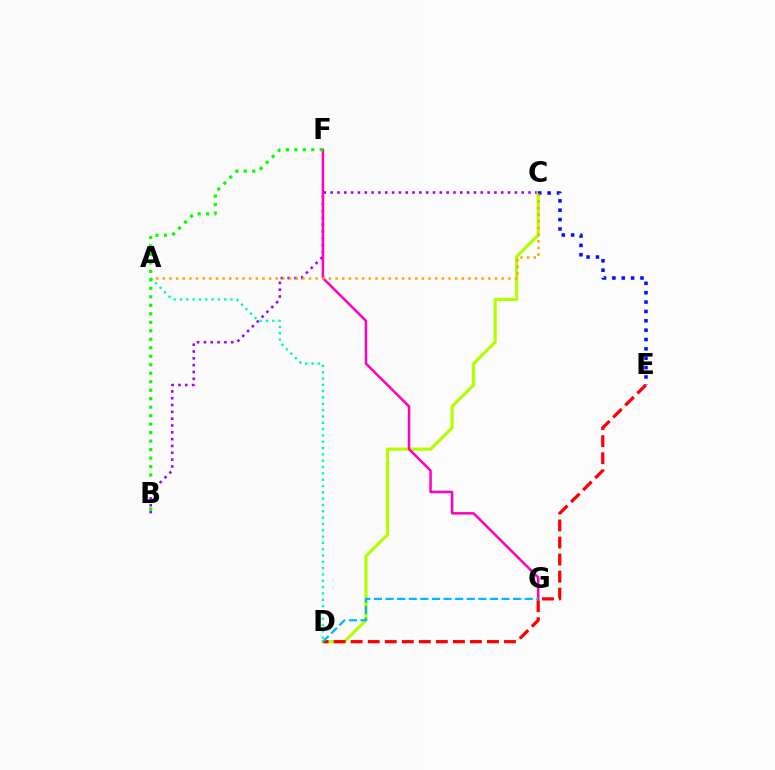{('B', 'C'): [{'color': '#9b00ff', 'line_style': 'dotted', 'thickness': 1.85}], ('C', 'D'): [{'color': '#b3ff00', 'line_style': 'solid', 'thickness': 2.29}], ('D', 'E'): [{'color': '#ff0000', 'line_style': 'dashed', 'thickness': 2.31}], ('C', 'E'): [{'color': '#0010ff', 'line_style': 'dotted', 'thickness': 2.54}], ('F', 'G'): [{'color': '#ff00bd', 'line_style': 'solid', 'thickness': 1.81}], ('A', 'C'): [{'color': '#ffa500', 'line_style': 'dotted', 'thickness': 1.81}], ('A', 'D'): [{'color': '#00ff9d', 'line_style': 'dotted', 'thickness': 1.72}], ('B', 'F'): [{'color': '#08ff00', 'line_style': 'dotted', 'thickness': 2.31}], ('D', 'G'): [{'color': '#00b5ff', 'line_style': 'dashed', 'thickness': 1.58}]}